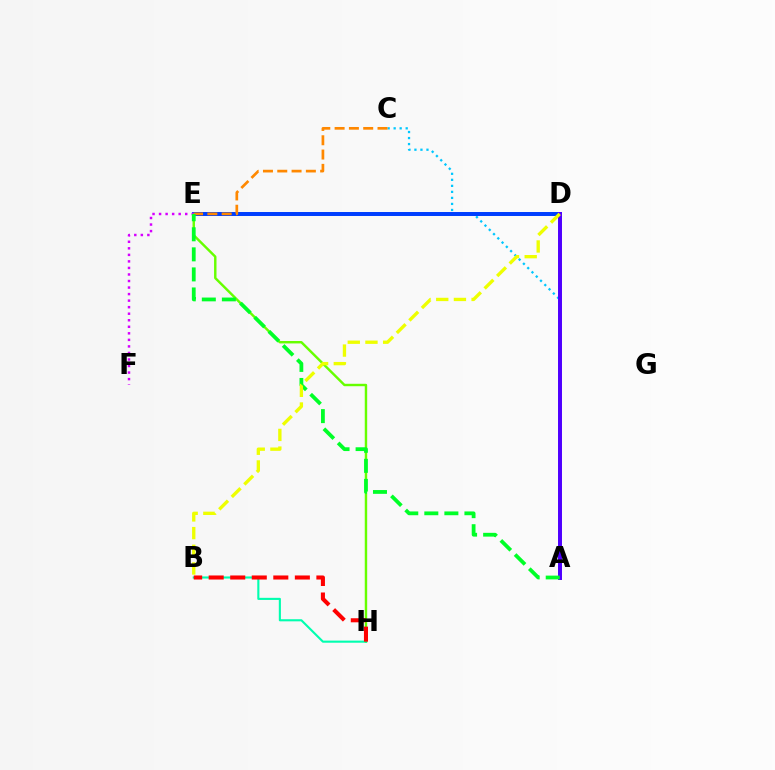{('E', 'H'): [{'color': '#66ff00', 'line_style': 'solid', 'thickness': 1.75}], ('D', 'E'): [{'color': '#ff00a0', 'line_style': 'dashed', 'thickness': 1.79}, {'color': '#003fff', 'line_style': 'solid', 'thickness': 2.87}], ('A', 'C'): [{'color': '#00c7ff', 'line_style': 'dotted', 'thickness': 1.64}], ('B', 'H'): [{'color': '#00ffaf', 'line_style': 'solid', 'thickness': 1.52}, {'color': '#ff0000', 'line_style': 'dashed', 'thickness': 2.93}], ('A', 'D'): [{'color': '#4f00ff', 'line_style': 'solid', 'thickness': 2.86}], ('E', 'F'): [{'color': '#d600ff', 'line_style': 'dotted', 'thickness': 1.78}], ('C', 'E'): [{'color': '#ff8800', 'line_style': 'dashed', 'thickness': 1.94}], ('A', 'E'): [{'color': '#00ff27', 'line_style': 'dashed', 'thickness': 2.72}], ('B', 'D'): [{'color': '#eeff00', 'line_style': 'dashed', 'thickness': 2.4}]}